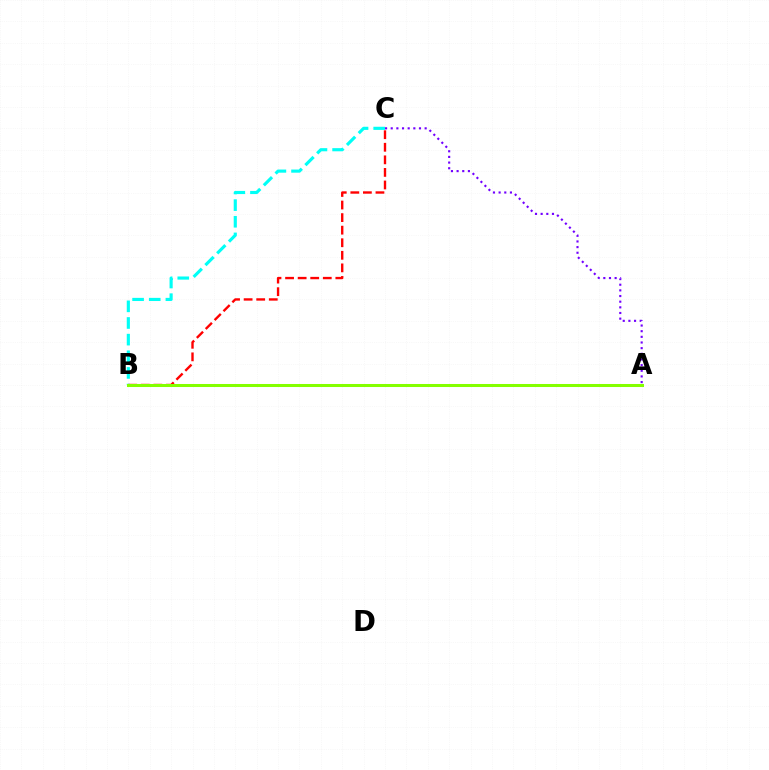{('A', 'C'): [{'color': '#7200ff', 'line_style': 'dotted', 'thickness': 1.54}], ('B', 'C'): [{'color': '#00fff6', 'line_style': 'dashed', 'thickness': 2.26}, {'color': '#ff0000', 'line_style': 'dashed', 'thickness': 1.71}], ('A', 'B'): [{'color': '#84ff00', 'line_style': 'solid', 'thickness': 2.18}]}